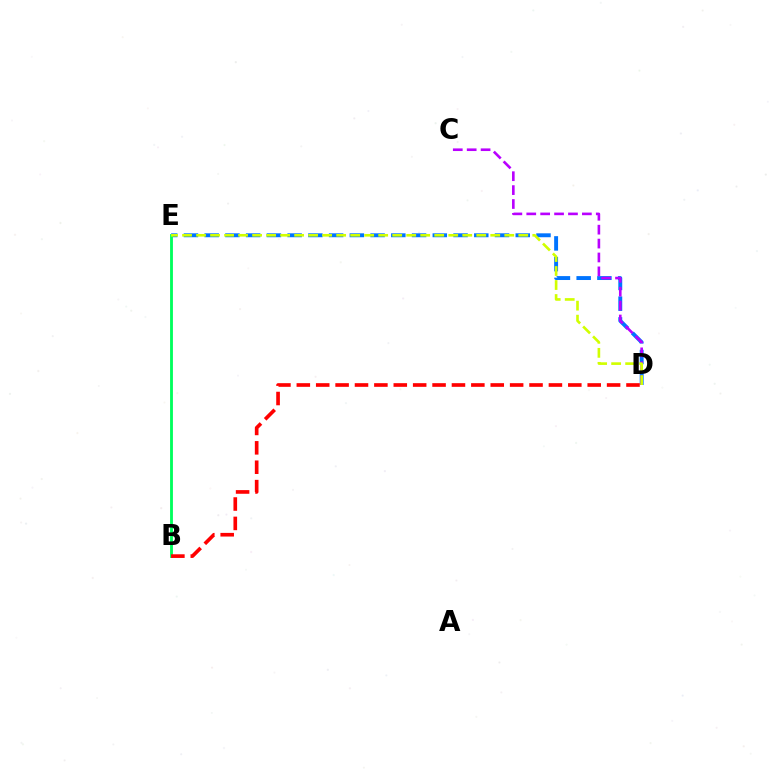{('D', 'E'): [{'color': '#0074ff', 'line_style': 'dashed', 'thickness': 2.82}, {'color': '#d1ff00', 'line_style': 'dashed', 'thickness': 1.9}], ('B', 'E'): [{'color': '#00ff5c', 'line_style': 'solid', 'thickness': 2.05}], ('C', 'D'): [{'color': '#b900ff', 'line_style': 'dashed', 'thickness': 1.89}], ('B', 'D'): [{'color': '#ff0000', 'line_style': 'dashed', 'thickness': 2.63}]}